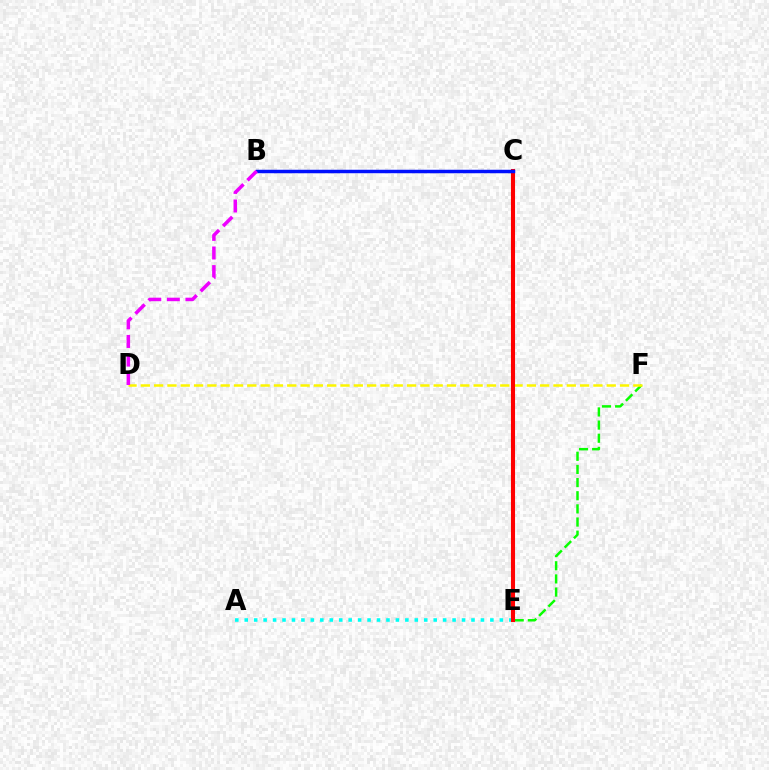{('E', 'F'): [{'color': '#08ff00', 'line_style': 'dashed', 'thickness': 1.79}], ('A', 'E'): [{'color': '#00fff6', 'line_style': 'dotted', 'thickness': 2.57}], ('D', 'F'): [{'color': '#fcf500', 'line_style': 'dashed', 'thickness': 1.81}], ('C', 'E'): [{'color': '#ff0000', 'line_style': 'solid', 'thickness': 2.94}], ('B', 'C'): [{'color': '#0010ff', 'line_style': 'solid', 'thickness': 2.5}], ('B', 'D'): [{'color': '#ee00ff', 'line_style': 'dashed', 'thickness': 2.53}]}